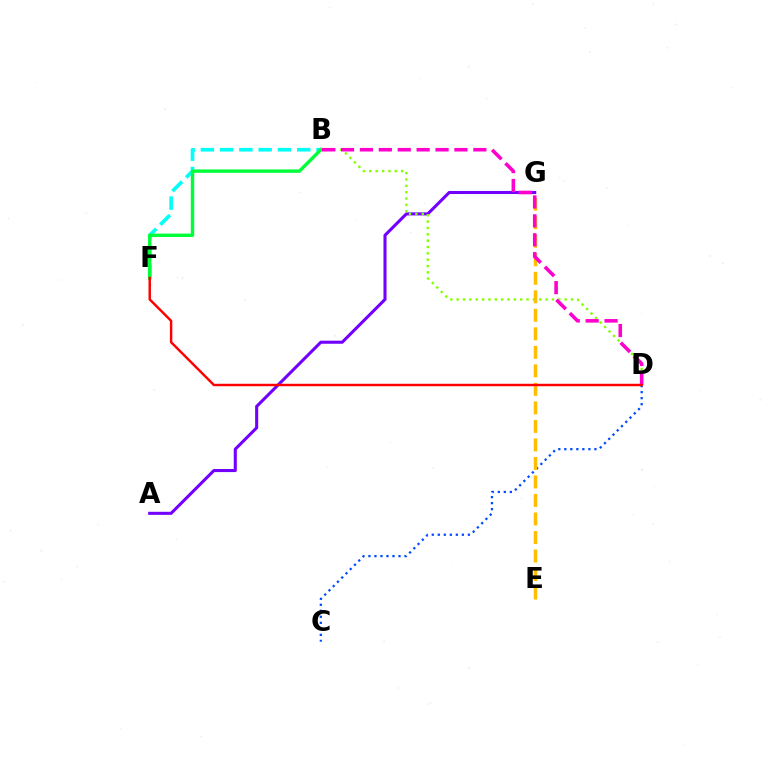{('A', 'G'): [{'color': '#7200ff', 'line_style': 'solid', 'thickness': 2.21}], ('B', 'F'): [{'color': '#00fff6', 'line_style': 'dashed', 'thickness': 2.62}, {'color': '#00ff39', 'line_style': 'solid', 'thickness': 2.45}], ('B', 'D'): [{'color': '#84ff00', 'line_style': 'dotted', 'thickness': 1.73}, {'color': '#ff00cf', 'line_style': 'dashed', 'thickness': 2.57}], ('C', 'D'): [{'color': '#004bff', 'line_style': 'dotted', 'thickness': 1.63}], ('E', 'G'): [{'color': '#ffbd00', 'line_style': 'dashed', 'thickness': 2.52}], ('D', 'F'): [{'color': '#ff0000', 'line_style': 'solid', 'thickness': 1.76}]}